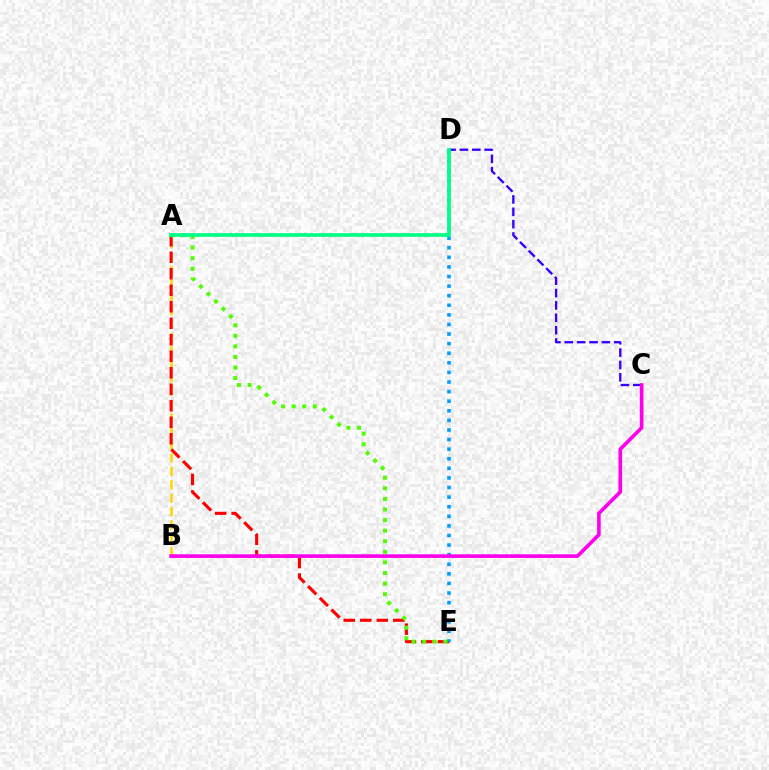{('A', 'B'): [{'color': '#ffd500', 'line_style': 'dashed', 'thickness': 1.82}], ('A', 'E'): [{'color': '#ff0000', 'line_style': 'dashed', 'thickness': 2.24}, {'color': '#4fff00', 'line_style': 'dotted', 'thickness': 2.88}], ('C', 'D'): [{'color': '#3700ff', 'line_style': 'dashed', 'thickness': 1.68}], ('D', 'E'): [{'color': '#009eff', 'line_style': 'dotted', 'thickness': 2.61}], ('A', 'D'): [{'color': '#00ff86', 'line_style': 'solid', 'thickness': 2.67}], ('B', 'C'): [{'color': '#ff00ed', 'line_style': 'solid', 'thickness': 2.61}]}